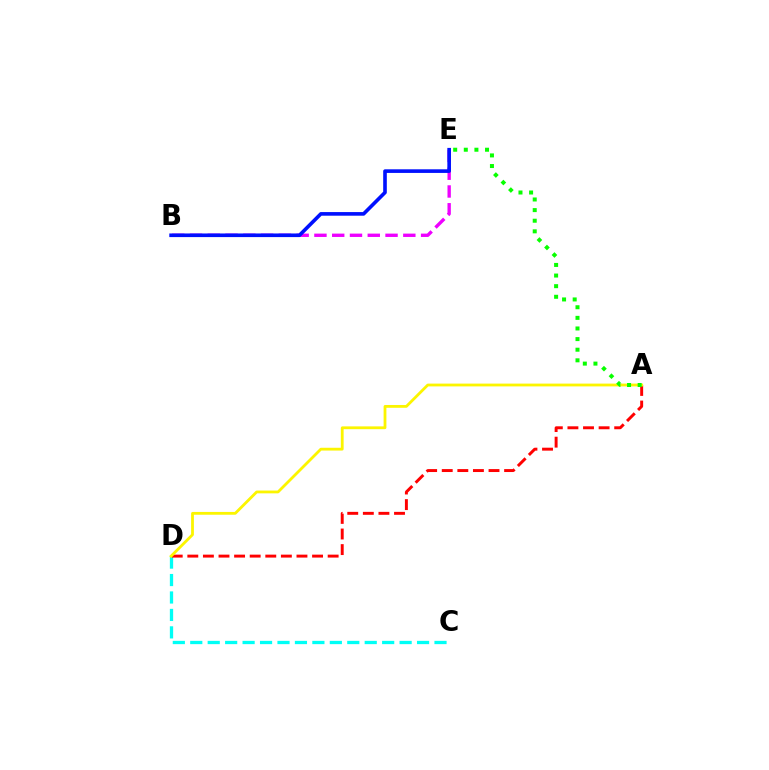{('C', 'D'): [{'color': '#00fff6', 'line_style': 'dashed', 'thickness': 2.37}], ('A', 'D'): [{'color': '#ff0000', 'line_style': 'dashed', 'thickness': 2.12}, {'color': '#fcf500', 'line_style': 'solid', 'thickness': 2.02}], ('B', 'E'): [{'color': '#ee00ff', 'line_style': 'dashed', 'thickness': 2.41}, {'color': '#0010ff', 'line_style': 'solid', 'thickness': 2.61}], ('A', 'E'): [{'color': '#08ff00', 'line_style': 'dotted', 'thickness': 2.88}]}